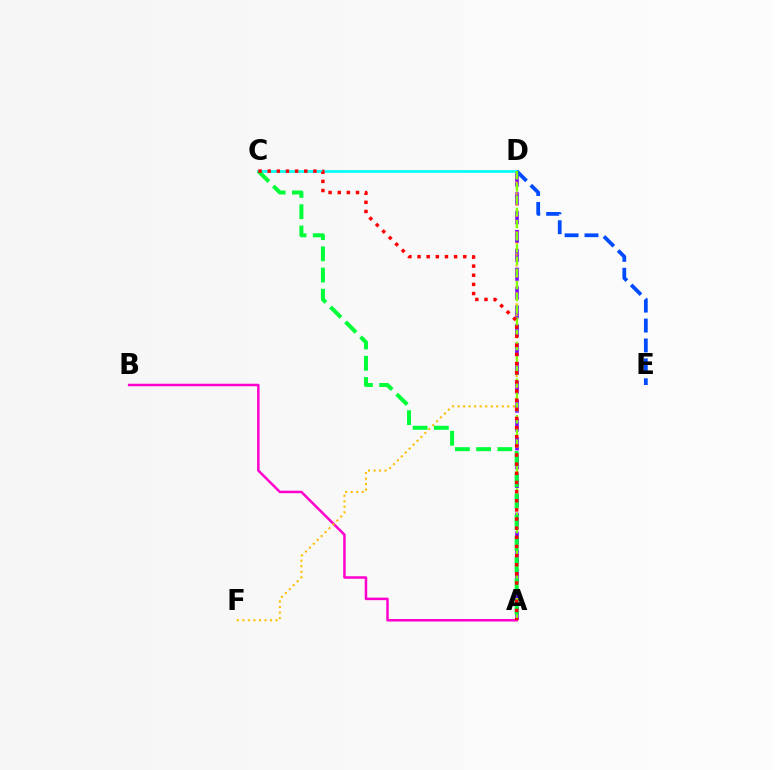{('A', 'D'): [{'color': '#7200ff', 'line_style': 'dashed', 'thickness': 2.56}, {'color': '#84ff00', 'line_style': 'dashed', 'thickness': 1.66}], ('C', 'D'): [{'color': '#00fff6', 'line_style': 'solid', 'thickness': 1.91}], ('A', 'B'): [{'color': '#ff00cf', 'line_style': 'solid', 'thickness': 1.81}], ('D', 'E'): [{'color': '#004bff', 'line_style': 'dashed', 'thickness': 2.7}], ('D', 'F'): [{'color': '#ffbd00', 'line_style': 'dotted', 'thickness': 1.5}], ('A', 'C'): [{'color': '#00ff39', 'line_style': 'dashed', 'thickness': 2.88}, {'color': '#ff0000', 'line_style': 'dotted', 'thickness': 2.48}]}